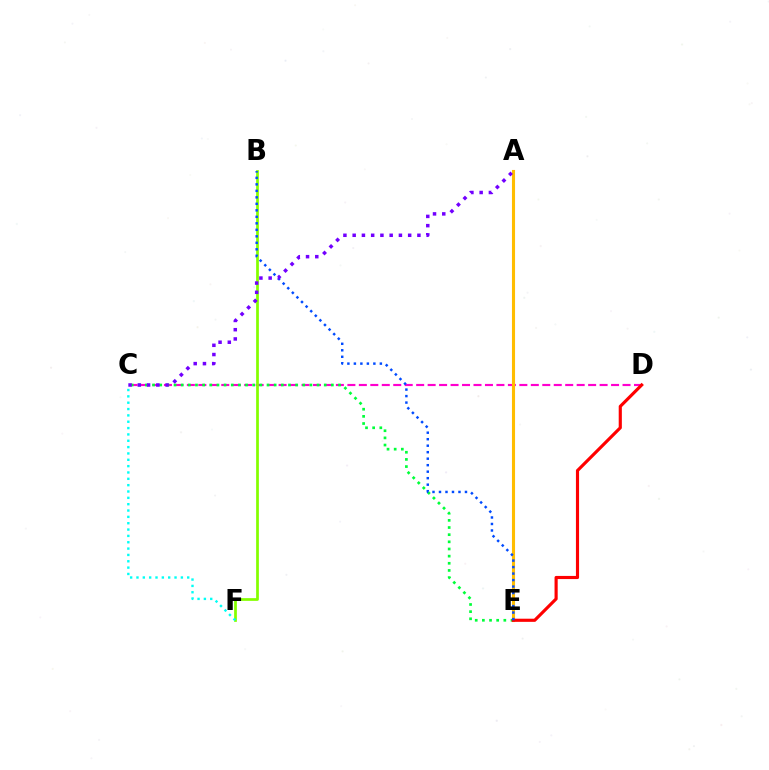{('C', 'D'): [{'color': '#ff00cf', 'line_style': 'dashed', 'thickness': 1.56}], ('A', 'E'): [{'color': '#ffbd00', 'line_style': 'solid', 'thickness': 2.23}], ('C', 'E'): [{'color': '#00ff39', 'line_style': 'dotted', 'thickness': 1.94}], ('D', 'E'): [{'color': '#ff0000', 'line_style': 'solid', 'thickness': 2.26}], ('B', 'F'): [{'color': '#84ff00', 'line_style': 'solid', 'thickness': 1.97}], ('C', 'F'): [{'color': '#00fff6', 'line_style': 'dotted', 'thickness': 1.72}], ('B', 'E'): [{'color': '#004bff', 'line_style': 'dotted', 'thickness': 1.76}], ('A', 'C'): [{'color': '#7200ff', 'line_style': 'dotted', 'thickness': 2.51}]}